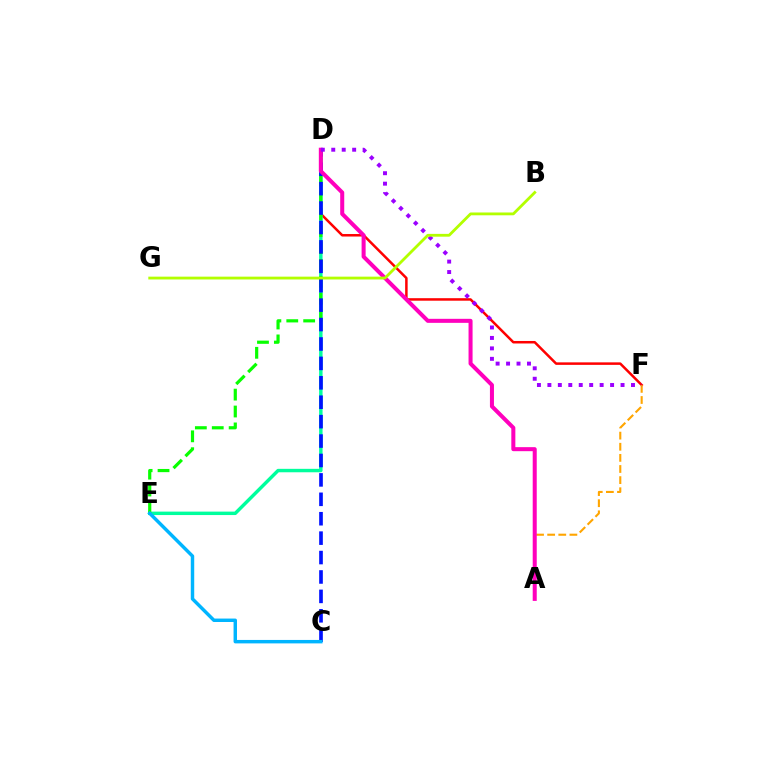{('D', 'F'): [{'color': '#ff0000', 'line_style': 'solid', 'thickness': 1.8}, {'color': '#9b00ff', 'line_style': 'dotted', 'thickness': 2.84}], ('D', 'E'): [{'color': '#00ff9d', 'line_style': 'solid', 'thickness': 2.48}, {'color': '#08ff00', 'line_style': 'dashed', 'thickness': 2.3}], ('C', 'D'): [{'color': '#0010ff', 'line_style': 'dashed', 'thickness': 2.64}], ('C', 'E'): [{'color': '#00b5ff', 'line_style': 'solid', 'thickness': 2.48}], ('A', 'F'): [{'color': '#ffa500', 'line_style': 'dashed', 'thickness': 1.51}], ('A', 'D'): [{'color': '#ff00bd', 'line_style': 'solid', 'thickness': 2.9}], ('B', 'G'): [{'color': '#b3ff00', 'line_style': 'solid', 'thickness': 2.02}]}